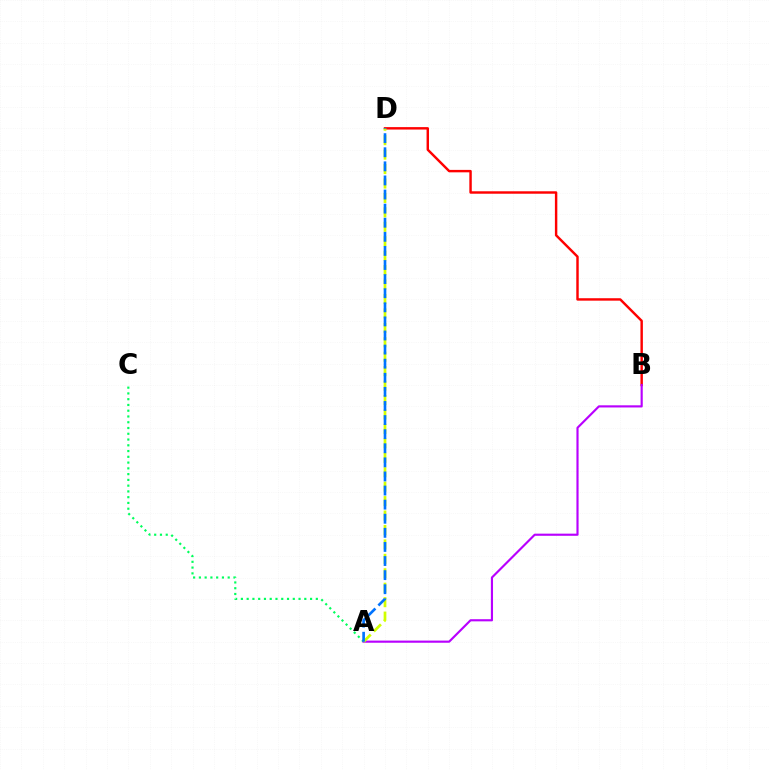{('A', 'C'): [{'color': '#00ff5c', 'line_style': 'dotted', 'thickness': 1.57}], ('B', 'D'): [{'color': '#ff0000', 'line_style': 'solid', 'thickness': 1.75}], ('A', 'B'): [{'color': '#b900ff', 'line_style': 'solid', 'thickness': 1.55}], ('A', 'D'): [{'color': '#d1ff00', 'line_style': 'dashed', 'thickness': 1.96}, {'color': '#0074ff', 'line_style': 'dashed', 'thickness': 1.91}]}